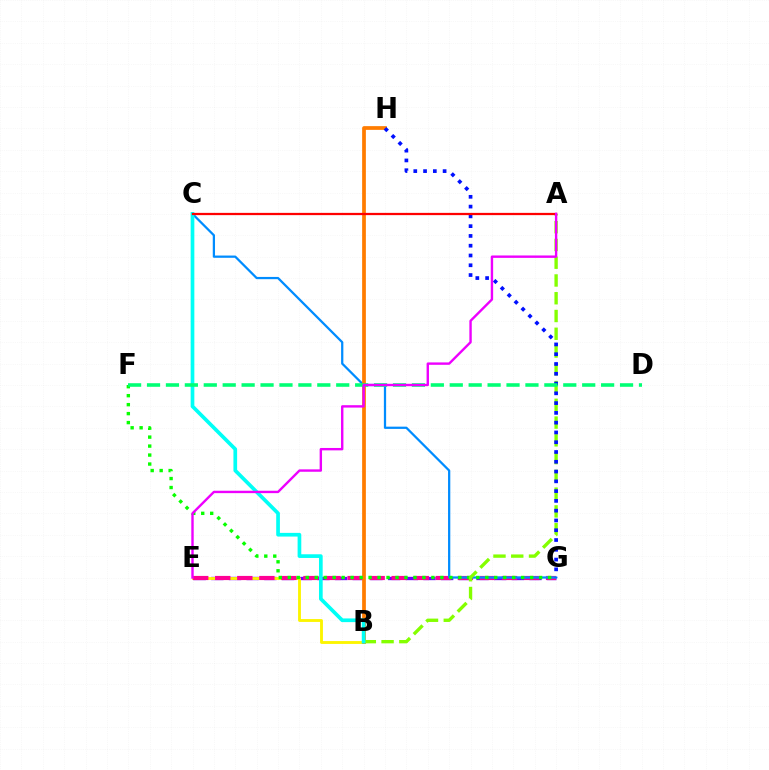{('E', 'G'): [{'color': '#7200ff', 'line_style': 'dashed', 'thickness': 2.4}, {'color': '#ff0094', 'line_style': 'dashed', 'thickness': 3.0}], ('B', 'E'): [{'color': '#fcf500', 'line_style': 'solid', 'thickness': 2.06}], ('C', 'G'): [{'color': '#008cff', 'line_style': 'solid', 'thickness': 1.62}], ('B', 'H'): [{'color': '#ff7c00', 'line_style': 'solid', 'thickness': 2.69}], ('F', 'G'): [{'color': '#08ff00', 'line_style': 'dotted', 'thickness': 2.44}], ('A', 'B'): [{'color': '#84ff00', 'line_style': 'dashed', 'thickness': 2.41}], ('B', 'C'): [{'color': '#00fff6', 'line_style': 'solid', 'thickness': 2.65}], ('G', 'H'): [{'color': '#0010ff', 'line_style': 'dotted', 'thickness': 2.66}], ('D', 'F'): [{'color': '#00ff74', 'line_style': 'dashed', 'thickness': 2.57}], ('A', 'C'): [{'color': '#ff0000', 'line_style': 'solid', 'thickness': 1.62}], ('A', 'E'): [{'color': '#ee00ff', 'line_style': 'solid', 'thickness': 1.72}]}